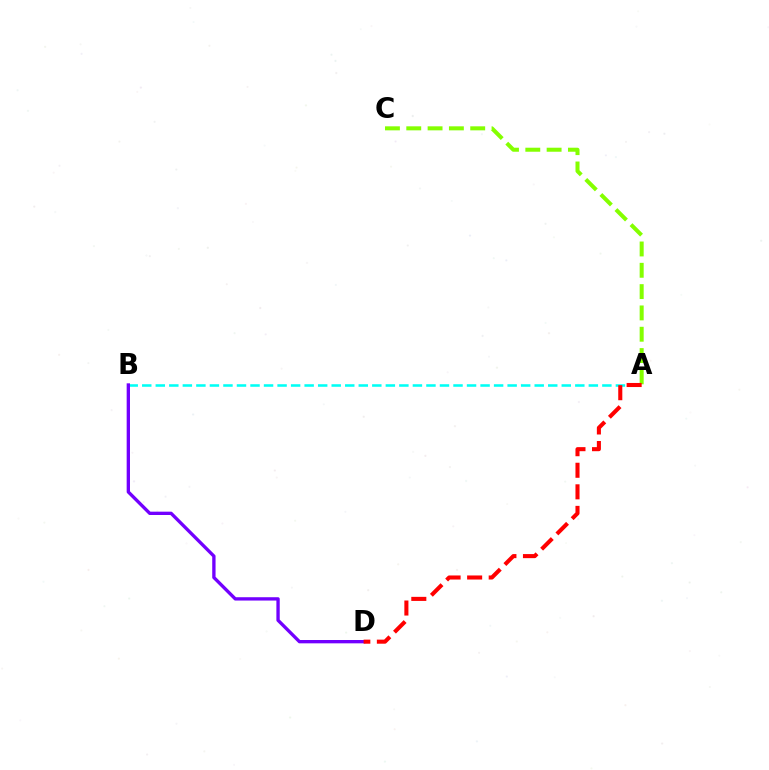{('A', 'C'): [{'color': '#84ff00', 'line_style': 'dashed', 'thickness': 2.9}], ('A', 'B'): [{'color': '#00fff6', 'line_style': 'dashed', 'thickness': 1.84}], ('B', 'D'): [{'color': '#7200ff', 'line_style': 'solid', 'thickness': 2.4}], ('A', 'D'): [{'color': '#ff0000', 'line_style': 'dashed', 'thickness': 2.93}]}